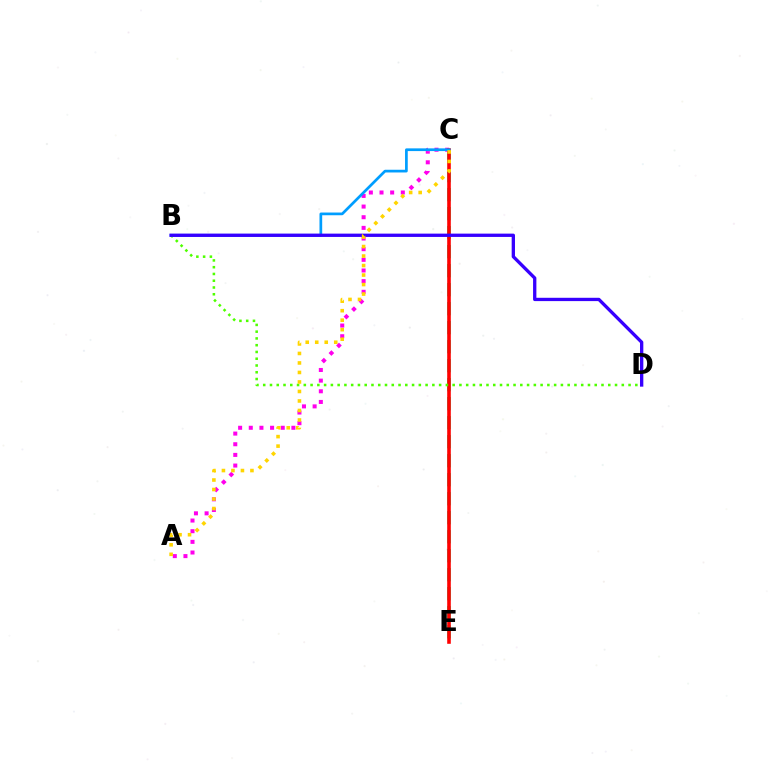{('A', 'C'): [{'color': '#ff00ed', 'line_style': 'dotted', 'thickness': 2.89}, {'color': '#ffd500', 'line_style': 'dotted', 'thickness': 2.58}], ('C', 'E'): [{'color': '#00ff86', 'line_style': 'dashed', 'thickness': 2.58}, {'color': '#ff0000', 'line_style': 'solid', 'thickness': 2.59}], ('B', 'C'): [{'color': '#009eff', 'line_style': 'solid', 'thickness': 1.96}], ('B', 'D'): [{'color': '#4fff00', 'line_style': 'dotted', 'thickness': 1.84}, {'color': '#3700ff', 'line_style': 'solid', 'thickness': 2.39}]}